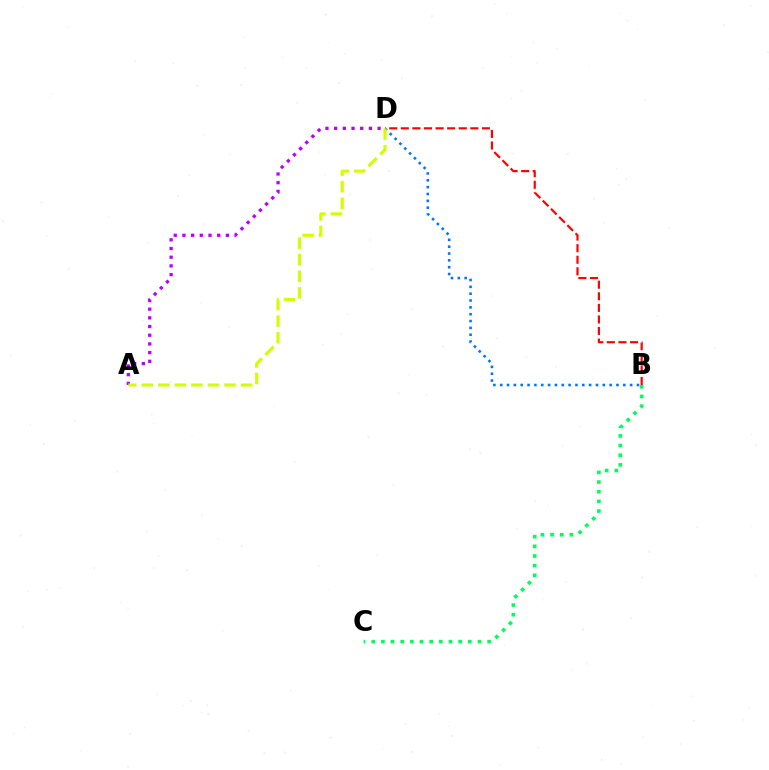{('A', 'D'): [{'color': '#b900ff', 'line_style': 'dotted', 'thickness': 2.36}, {'color': '#d1ff00', 'line_style': 'dashed', 'thickness': 2.25}], ('B', 'D'): [{'color': '#0074ff', 'line_style': 'dotted', 'thickness': 1.86}, {'color': '#ff0000', 'line_style': 'dashed', 'thickness': 1.57}], ('B', 'C'): [{'color': '#00ff5c', 'line_style': 'dotted', 'thickness': 2.62}]}